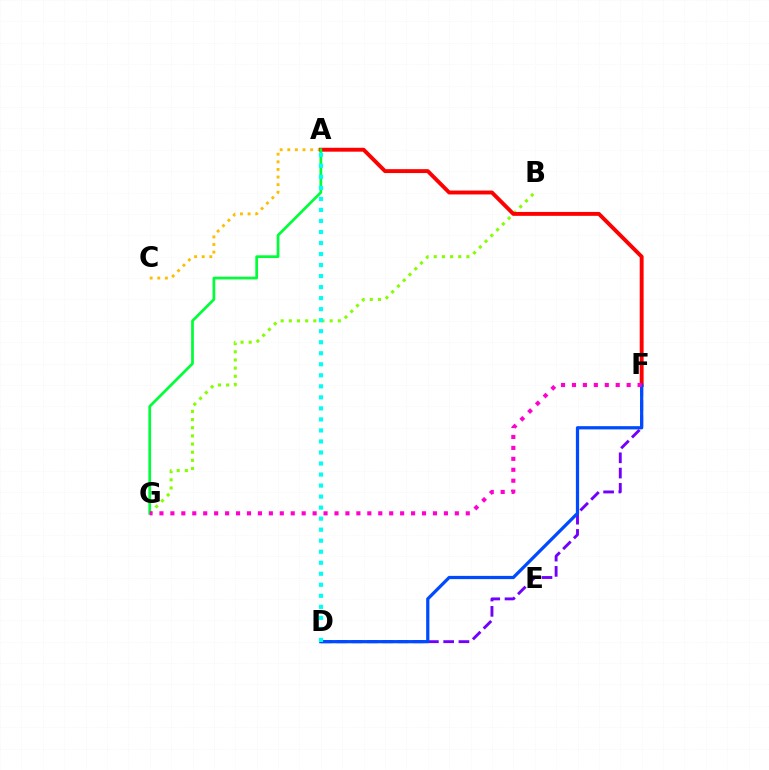{('B', 'G'): [{'color': '#84ff00', 'line_style': 'dotted', 'thickness': 2.22}], ('A', 'C'): [{'color': '#ffbd00', 'line_style': 'dotted', 'thickness': 2.07}], ('A', 'F'): [{'color': '#ff0000', 'line_style': 'solid', 'thickness': 2.81}], ('D', 'F'): [{'color': '#7200ff', 'line_style': 'dashed', 'thickness': 2.07}, {'color': '#004bff', 'line_style': 'solid', 'thickness': 2.33}], ('A', 'G'): [{'color': '#00ff39', 'line_style': 'solid', 'thickness': 1.97}], ('A', 'D'): [{'color': '#00fff6', 'line_style': 'dotted', 'thickness': 3.0}], ('F', 'G'): [{'color': '#ff00cf', 'line_style': 'dotted', 'thickness': 2.97}]}